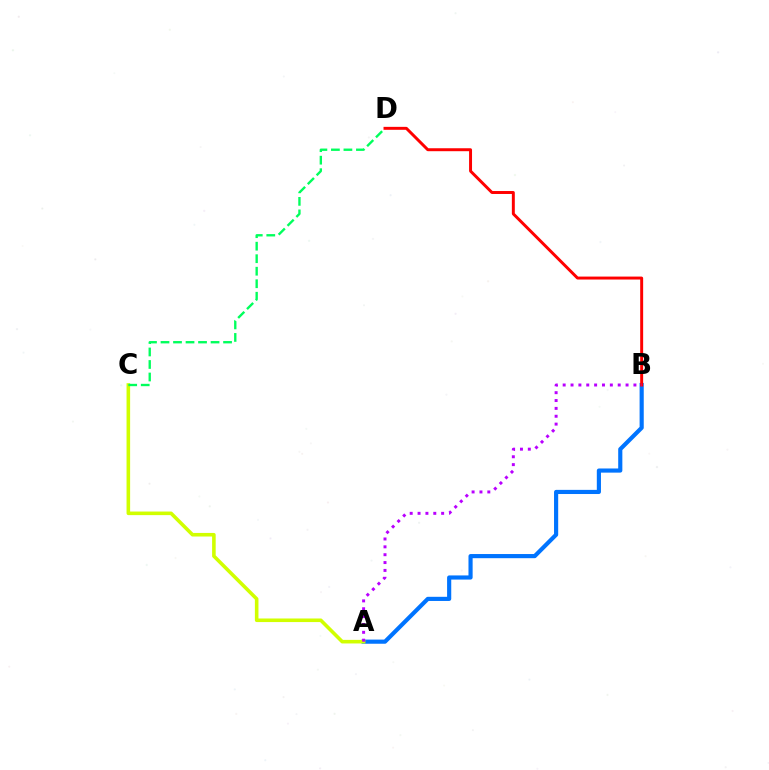{('A', 'B'): [{'color': '#0074ff', 'line_style': 'solid', 'thickness': 2.99}, {'color': '#b900ff', 'line_style': 'dotted', 'thickness': 2.14}], ('A', 'C'): [{'color': '#d1ff00', 'line_style': 'solid', 'thickness': 2.58}], ('C', 'D'): [{'color': '#00ff5c', 'line_style': 'dashed', 'thickness': 1.7}], ('B', 'D'): [{'color': '#ff0000', 'line_style': 'solid', 'thickness': 2.13}]}